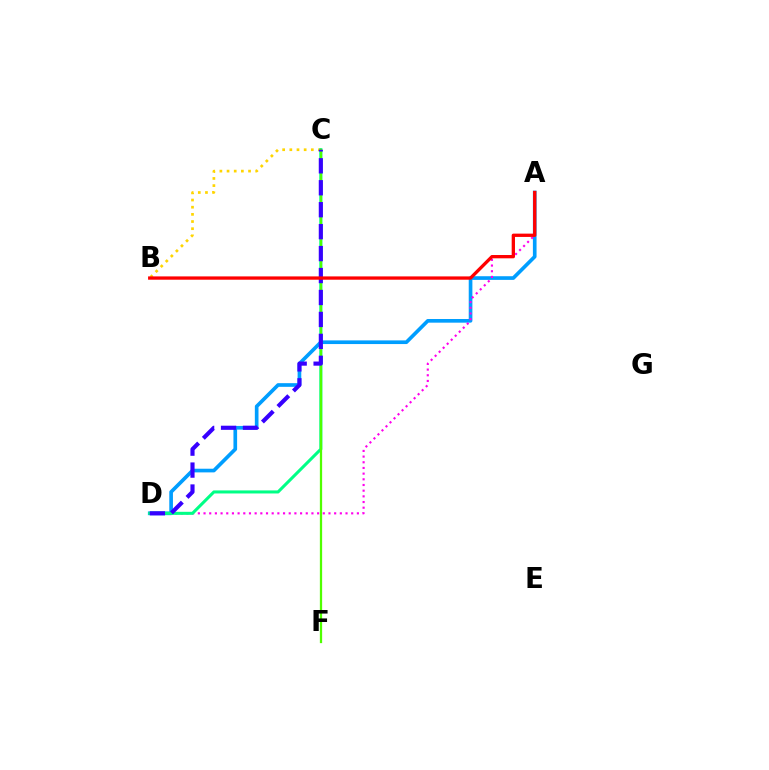{('A', 'D'): [{'color': '#009eff', 'line_style': 'solid', 'thickness': 2.64}, {'color': '#ff00ed', 'line_style': 'dotted', 'thickness': 1.54}], ('B', 'C'): [{'color': '#ffd500', 'line_style': 'dotted', 'thickness': 1.95}], ('C', 'D'): [{'color': '#00ff86', 'line_style': 'solid', 'thickness': 2.2}, {'color': '#3700ff', 'line_style': 'dashed', 'thickness': 2.98}], ('C', 'F'): [{'color': '#4fff00', 'line_style': 'solid', 'thickness': 1.63}], ('A', 'B'): [{'color': '#ff0000', 'line_style': 'solid', 'thickness': 2.38}]}